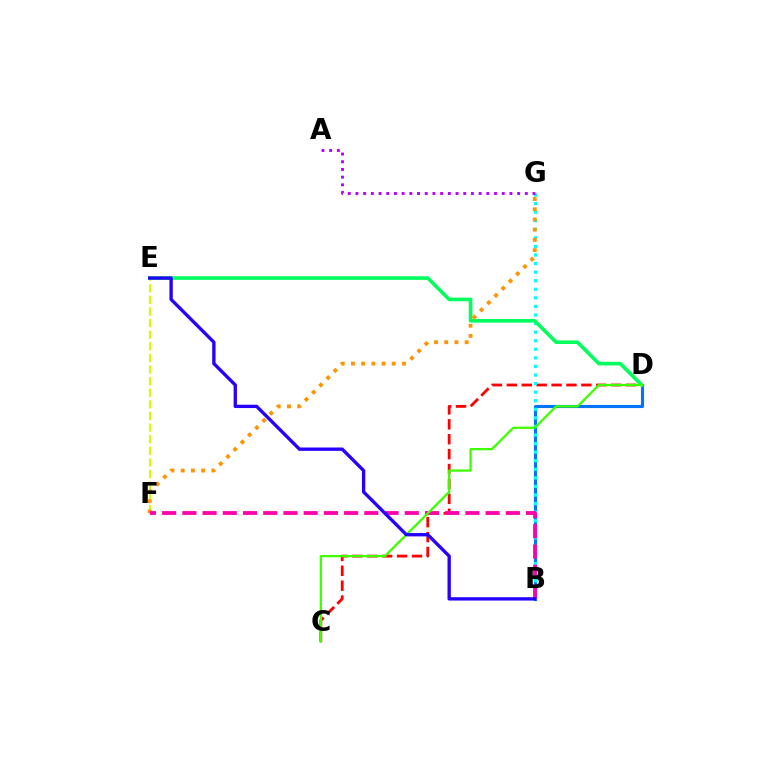{('E', 'F'): [{'color': '#d1ff00', 'line_style': 'dashed', 'thickness': 1.58}], ('B', 'D'): [{'color': '#0074ff', 'line_style': 'solid', 'thickness': 2.23}], ('C', 'D'): [{'color': '#ff0000', 'line_style': 'dashed', 'thickness': 2.03}, {'color': '#3dff00', 'line_style': 'solid', 'thickness': 1.64}], ('B', 'G'): [{'color': '#00fff6', 'line_style': 'dotted', 'thickness': 2.33}], ('D', 'E'): [{'color': '#00ff5c', 'line_style': 'solid', 'thickness': 2.6}], ('F', 'G'): [{'color': '#ff9400', 'line_style': 'dotted', 'thickness': 2.78}], ('B', 'F'): [{'color': '#ff00ac', 'line_style': 'dashed', 'thickness': 2.75}], ('A', 'G'): [{'color': '#b900ff', 'line_style': 'dotted', 'thickness': 2.09}], ('B', 'E'): [{'color': '#2500ff', 'line_style': 'solid', 'thickness': 2.4}]}